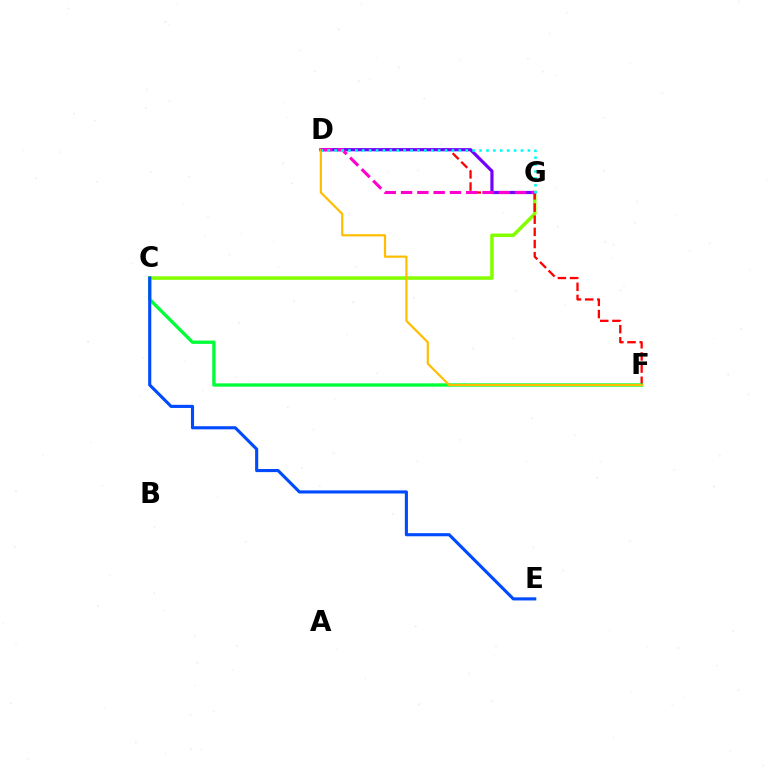{('C', 'G'): [{'color': '#84ff00', 'line_style': 'solid', 'thickness': 2.54}], ('D', 'F'): [{'color': '#ff0000', 'line_style': 'dashed', 'thickness': 1.65}, {'color': '#ffbd00', 'line_style': 'solid', 'thickness': 1.58}], ('C', 'F'): [{'color': '#00ff39', 'line_style': 'solid', 'thickness': 2.39}], ('D', 'G'): [{'color': '#7200ff', 'line_style': 'solid', 'thickness': 2.29}, {'color': '#ff00cf', 'line_style': 'dashed', 'thickness': 2.21}, {'color': '#00fff6', 'line_style': 'dotted', 'thickness': 1.88}], ('C', 'E'): [{'color': '#004bff', 'line_style': 'solid', 'thickness': 2.24}]}